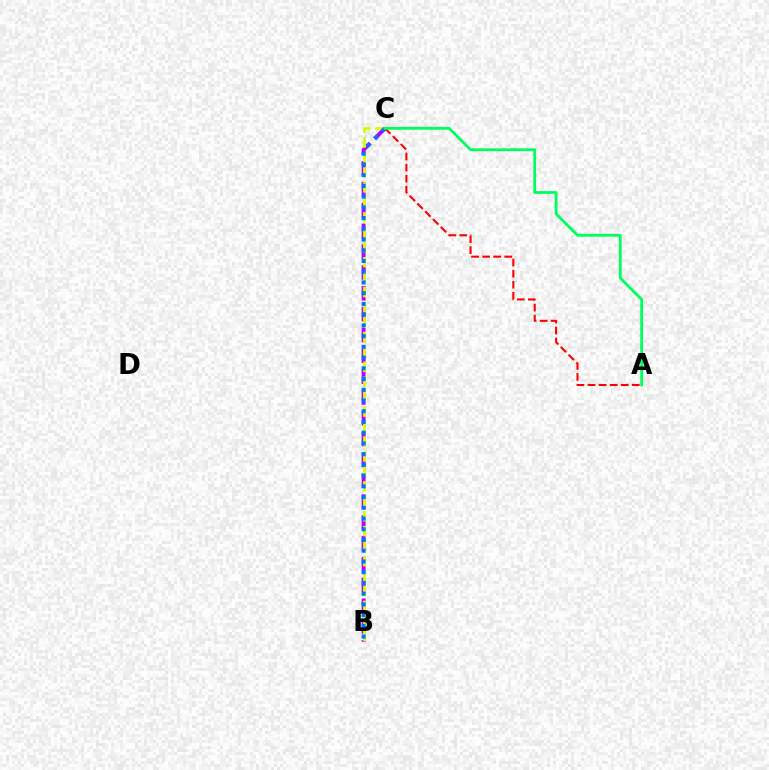{('B', 'C'): [{'color': '#b900ff', 'line_style': 'dashed', 'thickness': 2.83}, {'color': '#d1ff00', 'line_style': 'dashed', 'thickness': 2.03}, {'color': '#0074ff', 'line_style': 'dotted', 'thickness': 2.92}], ('A', 'C'): [{'color': '#ff0000', 'line_style': 'dashed', 'thickness': 1.5}, {'color': '#00ff5c', 'line_style': 'solid', 'thickness': 2.02}]}